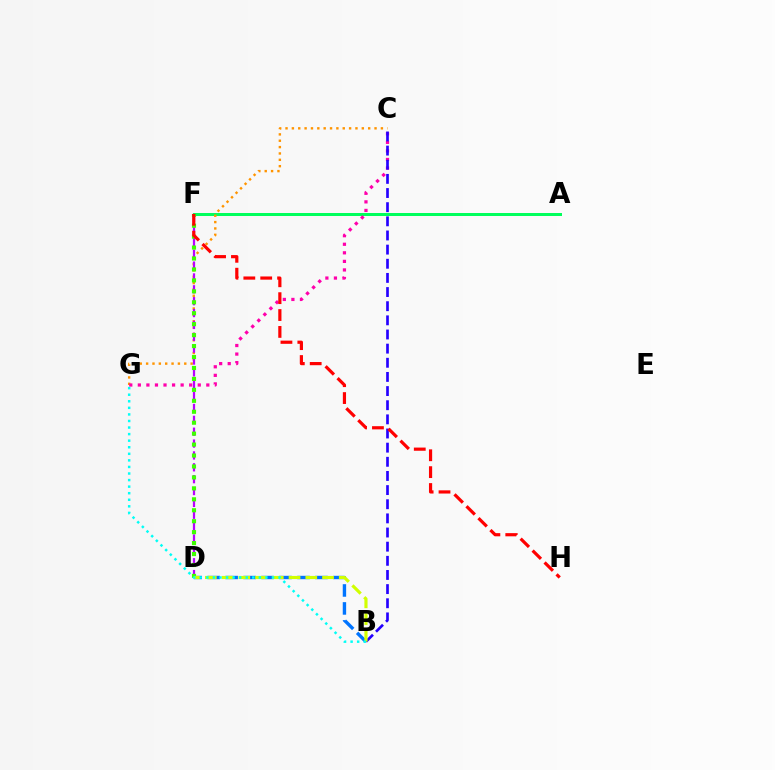{('A', 'F'): [{'color': '#00ff5c', 'line_style': 'solid', 'thickness': 2.16}], ('B', 'D'): [{'color': '#0074ff', 'line_style': 'dashed', 'thickness': 2.44}, {'color': '#d1ff00', 'line_style': 'dashed', 'thickness': 2.27}], ('C', 'G'): [{'color': '#ff9400', 'line_style': 'dotted', 'thickness': 1.73}, {'color': '#ff00ac', 'line_style': 'dotted', 'thickness': 2.33}], ('D', 'F'): [{'color': '#b900ff', 'line_style': 'dashed', 'thickness': 1.61}, {'color': '#3dff00', 'line_style': 'dotted', 'thickness': 2.97}], ('B', 'C'): [{'color': '#2500ff', 'line_style': 'dashed', 'thickness': 1.92}], ('F', 'H'): [{'color': '#ff0000', 'line_style': 'dashed', 'thickness': 2.29}], ('B', 'G'): [{'color': '#00fff6', 'line_style': 'dotted', 'thickness': 1.78}]}